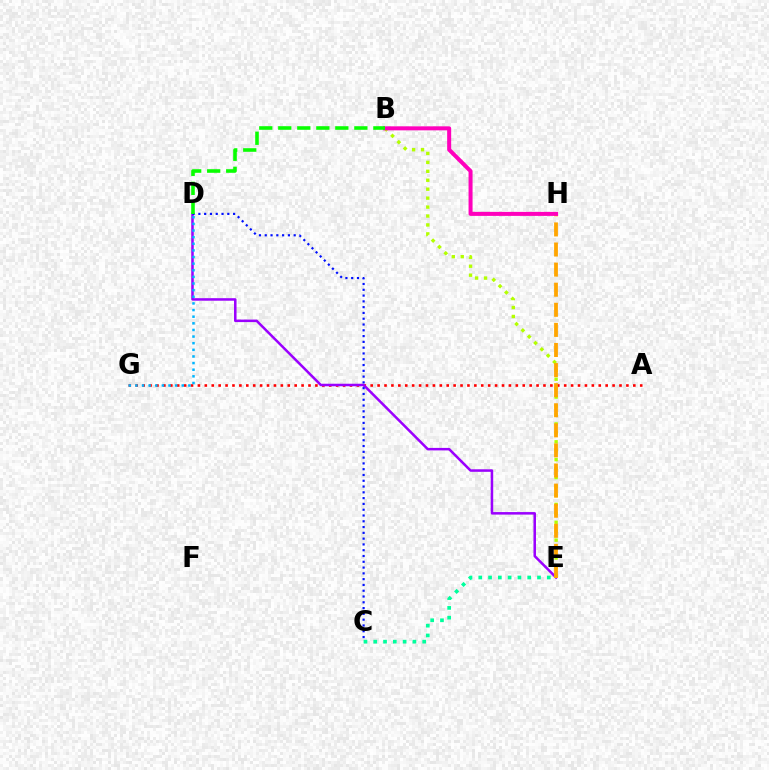{('A', 'G'): [{'color': '#ff0000', 'line_style': 'dotted', 'thickness': 1.88}], ('D', 'E'): [{'color': '#9b00ff', 'line_style': 'solid', 'thickness': 1.82}], ('B', 'E'): [{'color': '#b3ff00', 'line_style': 'dotted', 'thickness': 2.43}], ('D', 'G'): [{'color': '#00b5ff', 'line_style': 'dotted', 'thickness': 1.8}], ('E', 'H'): [{'color': '#ffa500', 'line_style': 'dashed', 'thickness': 2.73}], ('C', 'E'): [{'color': '#00ff9d', 'line_style': 'dotted', 'thickness': 2.66}], ('B', 'H'): [{'color': '#ff00bd', 'line_style': 'solid', 'thickness': 2.89}], ('C', 'D'): [{'color': '#0010ff', 'line_style': 'dotted', 'thickness': 1.57}], ('B', 'D'): [{'color': '#08ff00', 'line_style': 'dashed', 'thickness': 2.58}]}